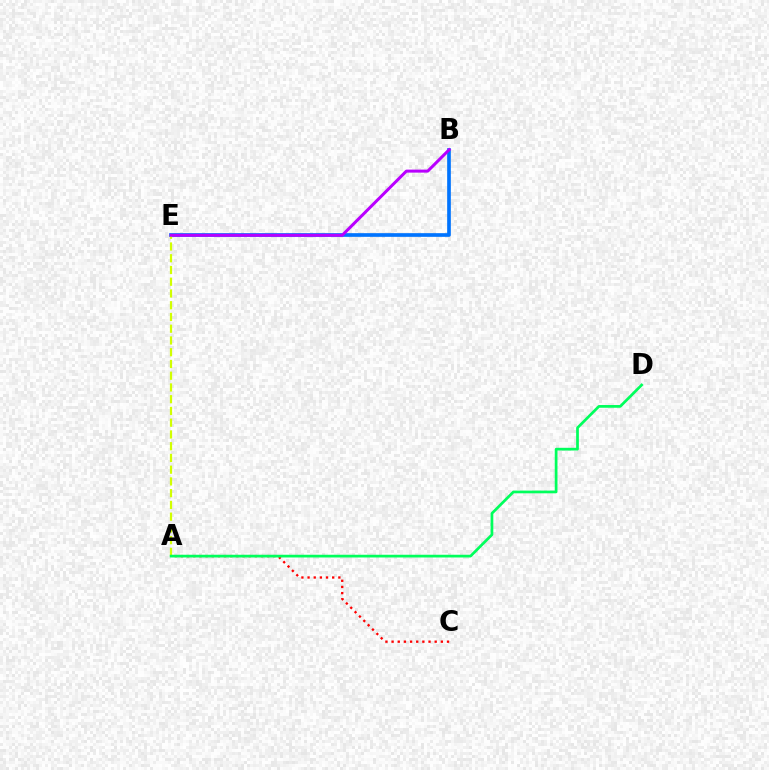{('A', 'C'): [{'color': '#ff0000', 'line_style': 'dotted', 'thickness': 1.67}], ('B', 'E'): [{'color': '#0074ff', 'line_style': 'solid', 'thickness': 2.64}, {'color': '#b900ff', 'line_style': 'solid', 'thickness': 2.17}], ('A', 'E'): [{'color': '#d1ff00', 'line_style': 'dashed', 'thickness': 1.6}], ('A', 'D'): [{'color': '#00ff5c', 'line_style': 'solid', 'thickness': 1.96}]}